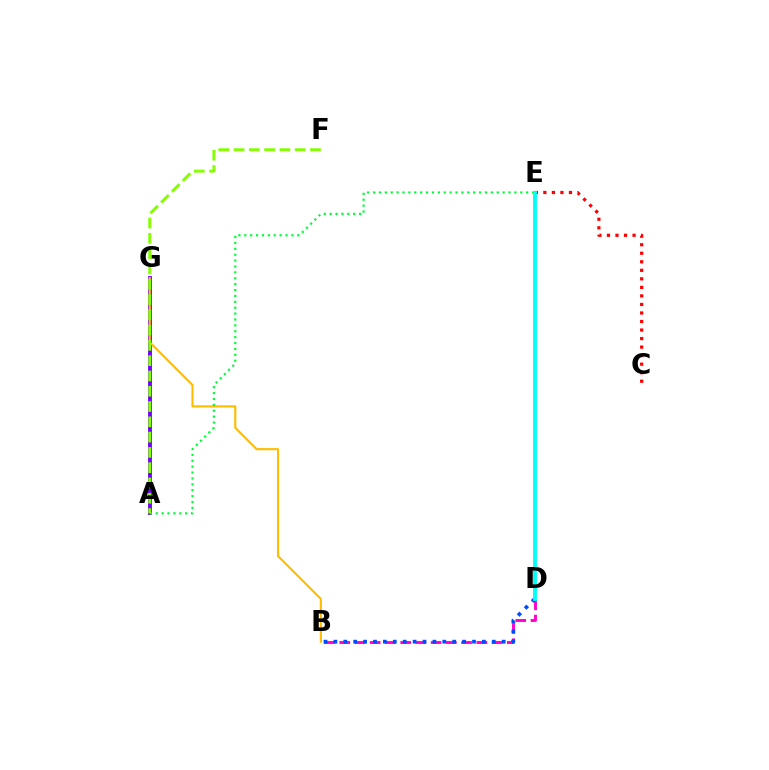{('C', 'E'): [{'color': '#ff0000', 'line_style': 'dotted', 'thickness': 2.32}], ('B', 'D'): [{'color': '#ff00cf', 'line_style': 'dashed', 'thickness': 2.07}, {'color': '#004bff', 'line_style': 'dotted', 'thickness': 2.69}], ('A', 'G'): [{'color': '#7200ff', 'line_style': 'solid', 'thickness': 2.77}], ('B', 'G'): [{'color': '#ffbd00', 'line_style': 'solid', 'thickness': 1.54}], ('A', 'E'): [{'color': '#00ff39', 'line_style': 'dotted', 'thickness': 1.6}], ('A', 'F'): [{'color': '#84ff00', 'line_style': 'dashed', 'thickness': 2.08}], ('D', 'E'): [{'color': '#00fff6', 'line_style': 'solid', 'thickness': 2.77}]}